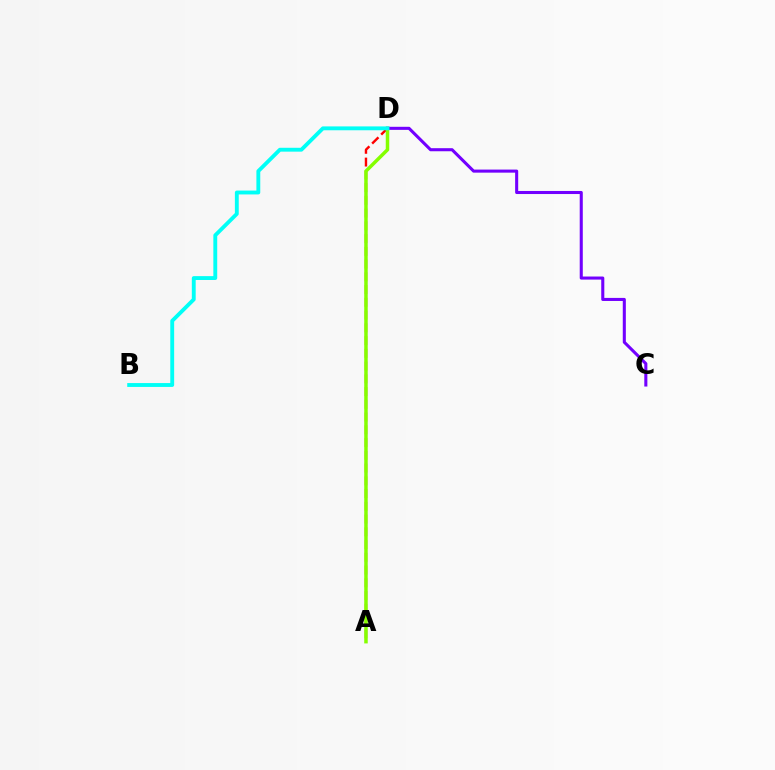{('A', 'D'): [{'color': '#ff0000', 'line_style': 'dashed', 'thickness': 1.73}, {'color': '#84ff00', 'line_style': 'solid', 'thickness': 2.51}], ('C', 'D'): [{'color': '#7200ff', 'line_style': 'solid', 'thickness': 2.21}], ('B', 'D'): [{'color': '#00fff6', 'line_style': 'solid', 'thickness': 2.78}]}